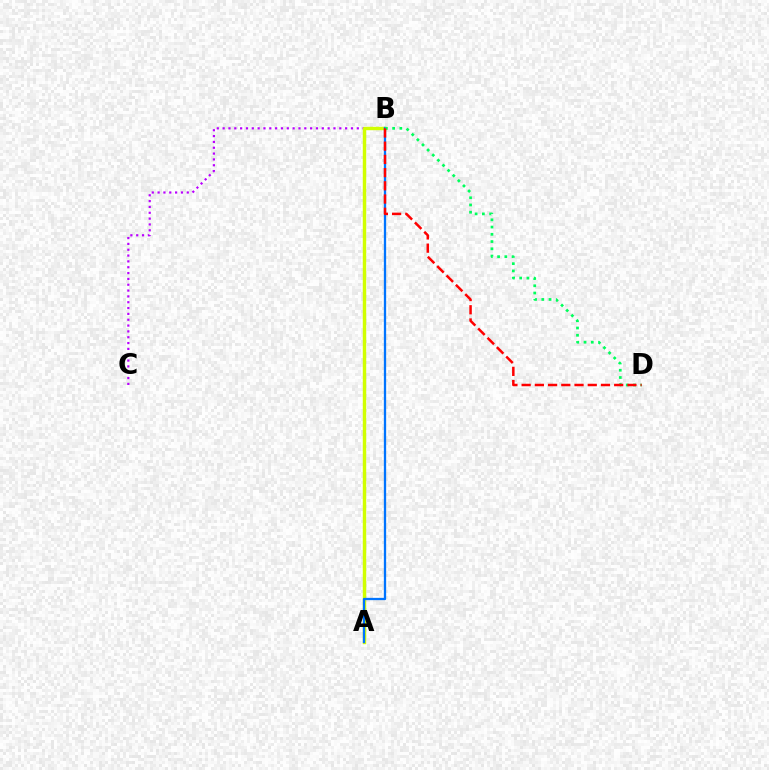{('B', 'C'): [{'color': '#b900ff', 'line_style': 'dotted', 'thickness': 1.58}], ('A', 'B'): [{'color': '#d1ff00', 'line_style': 'solid', 'thickness': 2.46}, {'color': '#0074ff', 'line_style': 'solid', 'thickness': 1.65}], ('B', 'D'): [{'color': '#00ff5c', 'line_style': 'dotted', 'thickness': 1.97}, {'color': '#ff0000', 'line_style': 'dashed', 'thickness': 1.8}]}